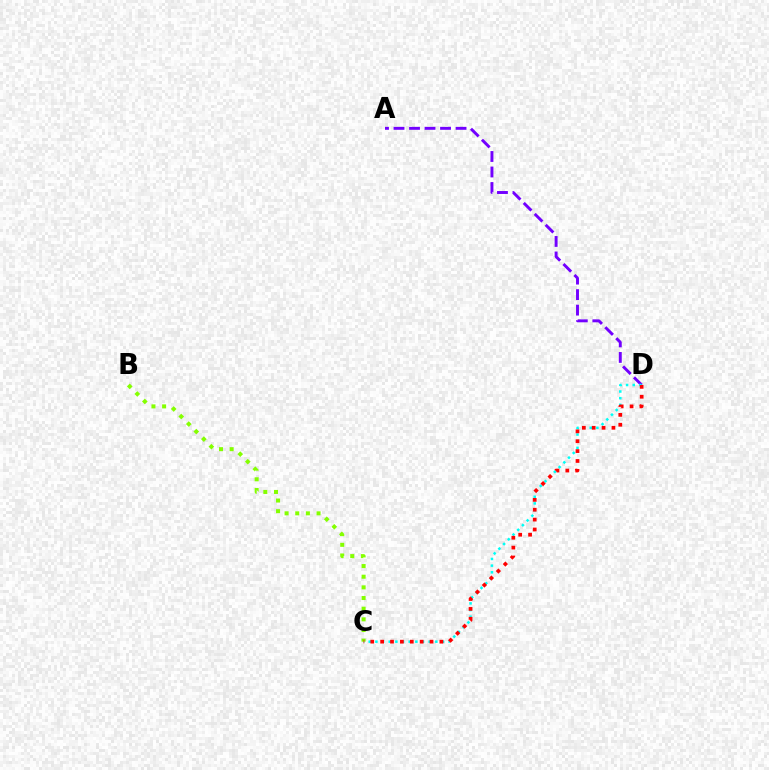{('A', 'D'): [{'color': '#7200ff', 'line_style': 'dashed', 'thickness': 2.11}], ('C', 'D'): [{'color': '#00fff6', 'line_style': 'dotted', 'thickness': 1.81}, {'color': '#ff0000', 'line_style': 'dotted', 'thickness': 2.68}], ('B', 'C'): [{'color': '#84ff00', 'line_style': 'dotted', 'thickness': 2.9}]}